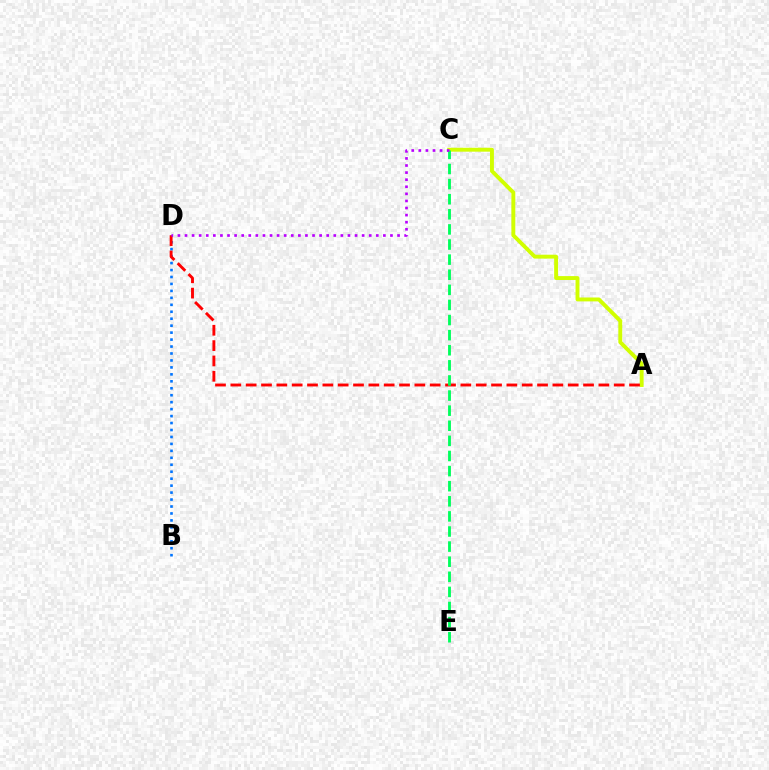{('B', 'D'): [{'color': '#0074ff', 'line_style': 'dotted', 'thickness': 1.89}], ('A', 'C'): [{'color': '#d1ff00', 'line_style': 'solid', 'thickness': 2.81}], ('A', 'D'): [{'color': '#ff0000', 'line_style': 'dashed', 'thickness': 2.08}], ('C', 'E'): [{'color': '#00ff5c', 'line_style': 'dashed', 'thickness': 2.05}], ('C', 'D'): [{'color': '#b900ff', 'line_style': 'dotted', 'thickness': 1.92}]}